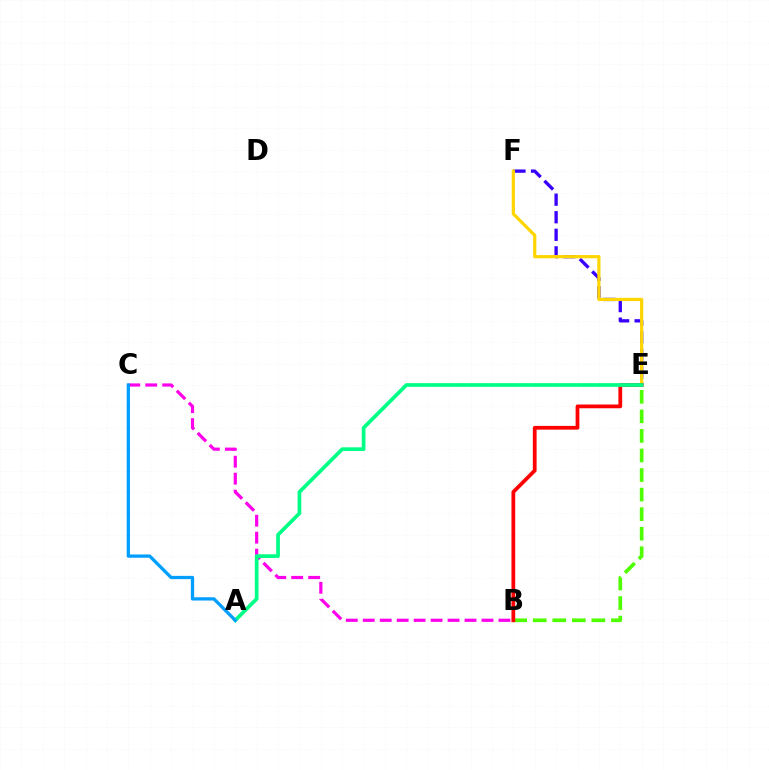{('E', 'F'): [{'color': '#3700ff', 'line_style': 'dashed', 'thickness': 2.39}, {'color': '#ffd500', 'line_style': 'solid', 'thickness': 2.31}], ('B', 'E'): [{'color': '#4fff00', 'line_style': 'dashed', 'thickness': 2.66}, {'color': '#ff0000', 'line_style': 'solid', 'thickness': 2.7}], ('B', 'C'): [{'color': '#ff00ed', 'line_style': 'dashed', 'thickness': 2.3}], ('A', 'E'): [{'color': '#00ff86', 'line_style': 'solid', 'thickness': 2.67}], ('A', 'C'): [{'color': '#009eff', 'line_style': 'solid', 'thickness': 2.36}]}